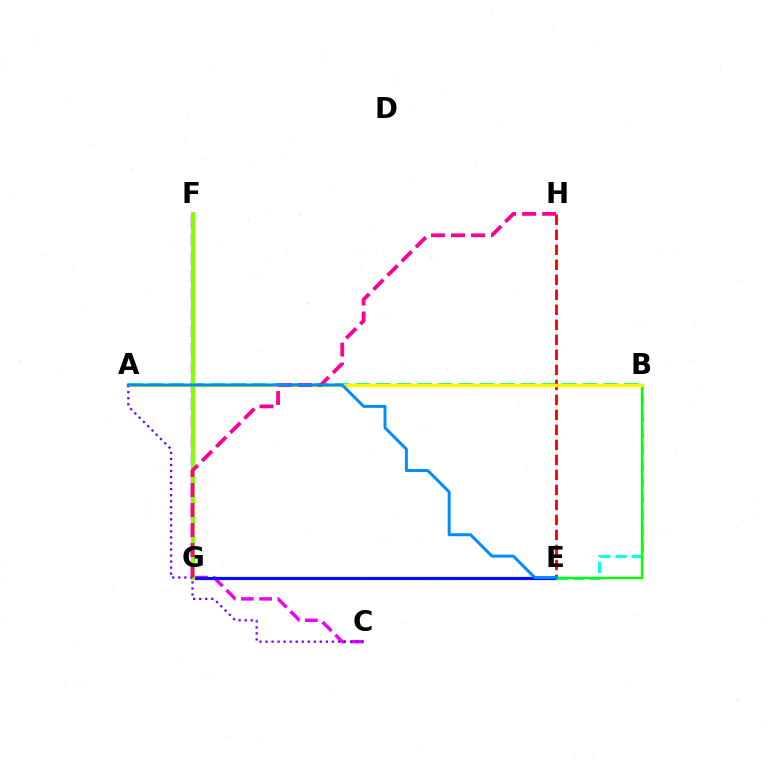{('C', 'F'): [{'color': '#ee00ff', 'line_style': 'dashed', 'thickness': 2.48}], ('E', 'G'): [{'color': '#ff7c00', 'line_style': 'dashed', 'thickness': 1.88}, {'color': '#0010ff', 'line_style': 'solid', 'thickness': 2.29}], ('A', 'B'): [{'color': '#00ff74', 'line_style': 'dashed', 'thickness': 2.81}, {'color': '#fcf500', 'line_style': 'solid', 'thickness': 2.45}], ('B', 'E'): [{'color': '#00fff6', 'line_style': 'dashed', 'thickness': 2.2}, {'color': '#08ff00', 'line_style': 'solid', 'thickness': 1.72}], ('E', 'H'): [{'color': '#ff0000', 'line_style': 'dashed', 'thickness': 2.04}], ('F', 'G'): [{'color': '#84ff00', 'line_style': 'solid', 'thickness': 2.9}], ('A', 'C'): [{'color': '#7200ff', 'line_style': 'dotted', 'thickness': 1.64}], ('G', 'H'): [{'color': '#ff0094', 'line_style': 'dashed', 'thickness': 2.72}], ('A', 'E'): [{'color': '#008cff', 'line_style': 'solid', 'thickness': 2.14}]}